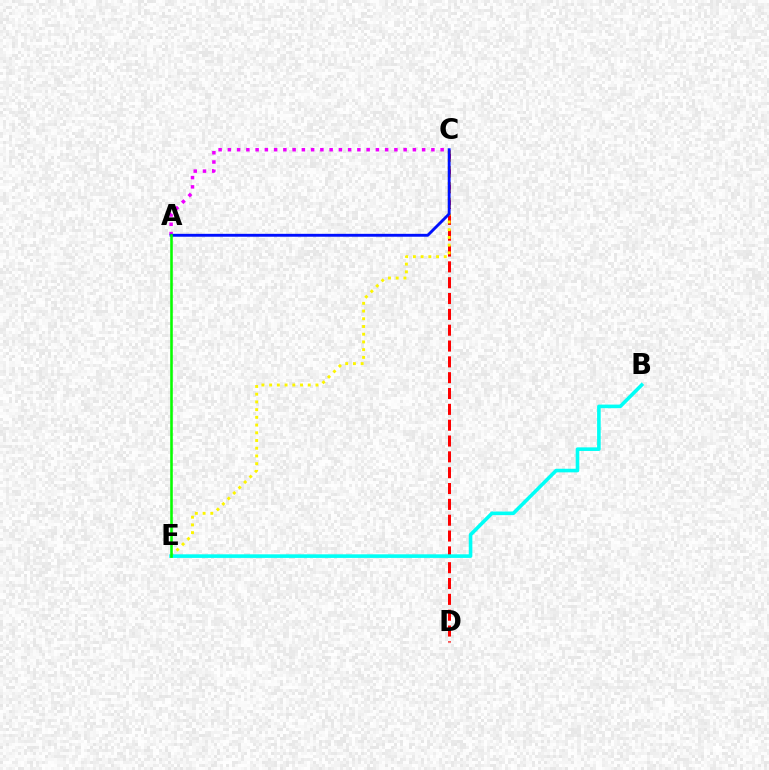{('C', 'D'): [{'color': '#ff0000', 'line_style': 'dashed', 'thickness': 2.15}], ('C', 'E'): [{'color': '#fcf500', 'line_style': 'dotted', 'thickness': 2.1}], ('A', 'C'): [{'color': '#ee00ff', 'line_style': 'dotted', 'thickness': 2.51}, {'color': '#0010ff', 'line_style': 'solid', 'thickness': 2.08}], ('B', 'E'): [{'color': '#00fff6', 'line_style': 'solid', 'thickness': 2.59}], ('A', 'E'): [{'color': '#08ff00', 'line_style': 'solid', 'thickness': 1.86}]}